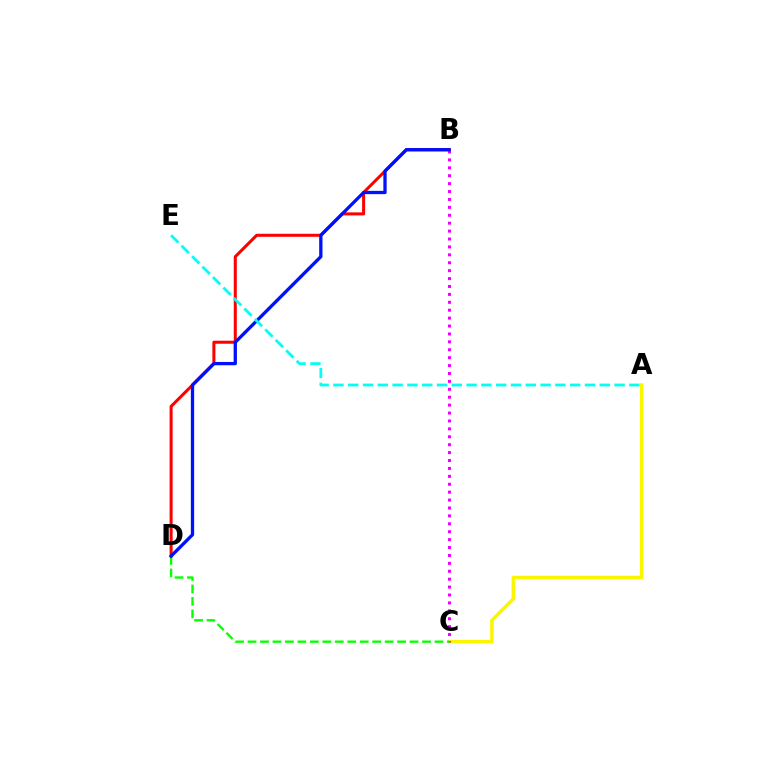{('B', 'D'): [{'color': '#ff0000', 'line_style': 'solid', 'thickness': 2.19}, {'color': '#0010ff', 'line_style': 'solid', 'thickness': 2.37}], ('A', 'C'): [{'color': '#fcf500', 'line_style': 'solid', 'thickness': 2.5}], ('B', 'C'): [{'color': '#ee00ff', 'line_style': 'dotted', 'thickness': 2.15}], ('C', 'D'): [{'color': '#08ff00', 'line_style': 'dashed', 'thickness': 1.69}], ('A', 'E'): [{'color': '#00fff6', 'line_style': 'dashed', 'thickness': 2.01}]}